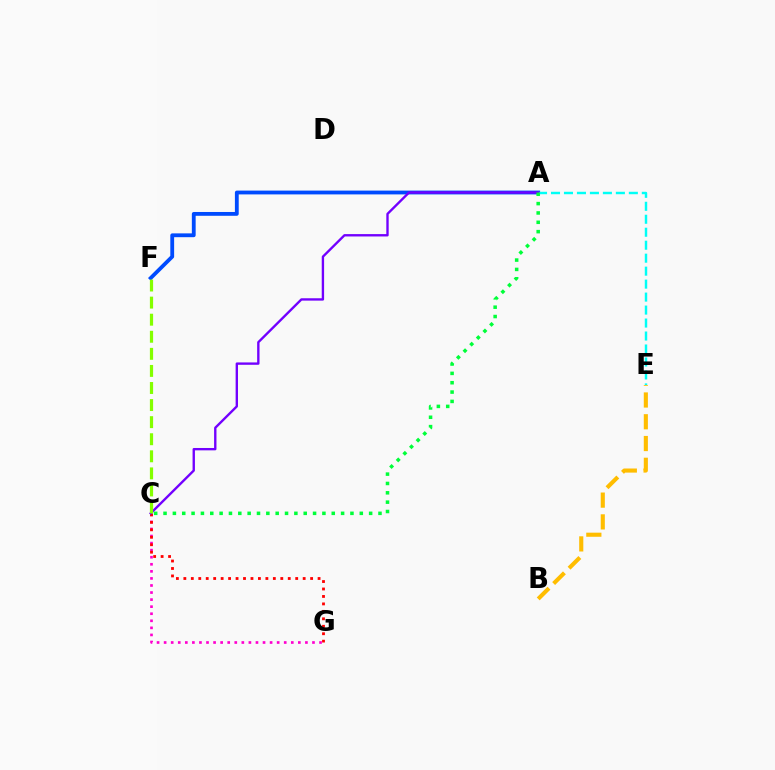{('A', 'F'): [{'color': '#004bff', 'line_style': 'solid', 'thickness': 2.75}], ('A', 'E'): [{'color': '#00fff6', 'line_style': 'dashed', 'thickness': 1.76}], ('C', 'G'): [{'color': '#ff00cf', 'line_style': 'dotted', 'thickness': 1.92}, {'color': '#ff0000', 'line_style': 'dotted', 'thickness': 2.03}], ('B', 'E'): [{'color': '#ffbd00', 'line_style': 'dashed', 'thickness': 2.96}], ('A', 'C'): [{'color': '#7200ff', 'line_style': 'solid', 'thickness': 1.7}, {'color': '#00ff39', 'line_style': 'dotted', 'thickness': 2.54}], ('C', 'F'): [{'color': '#84ff00', 'line_style': 'dashed', 'thickness': 2.32}]}